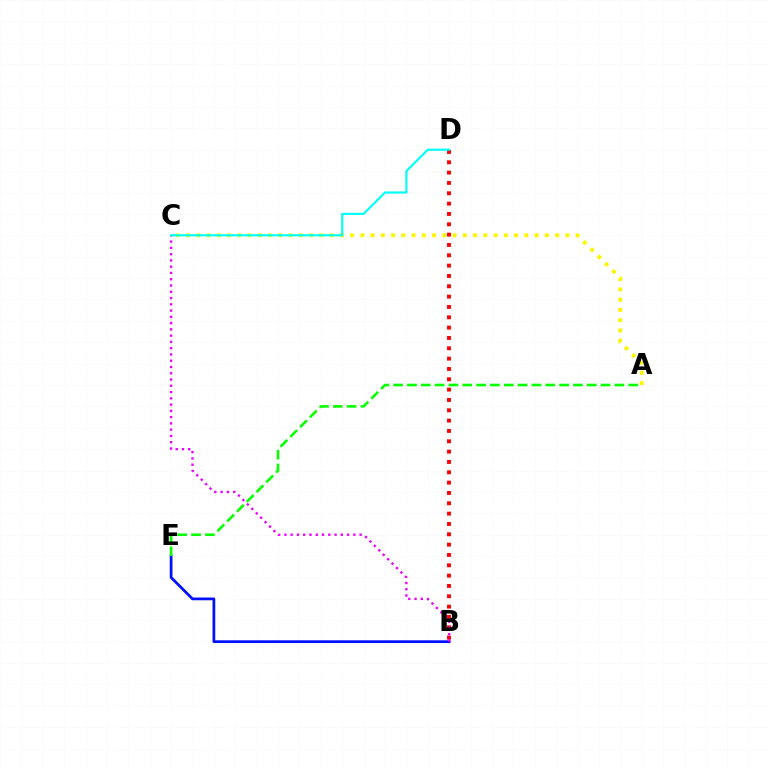{('B', 'D'): [{'color': '#ff0000', 'line_style': 'dotted', 'thickness': 2.81}], ('B', 'E'): [{'color': '#0010ff', 'line_style': 'solid', 'thickness': 1.98}], ('A', 'E'): [{'color': '#08ff00', 'line_style': 'dashed', 'thickness': 1.88}], ('B', 'C'): [{'color': '#ee00ff', 'line_style': 'dotted', 'thickness': 1.7}], ('A', 'C'): [{'color': '#fcf500', 'line_style': 'dotted', 'thickness': 2.79}], ('C', 'D'): [{'color': '#00fff6', 'line_style': 'solid', 'thickness': 1.56}]}